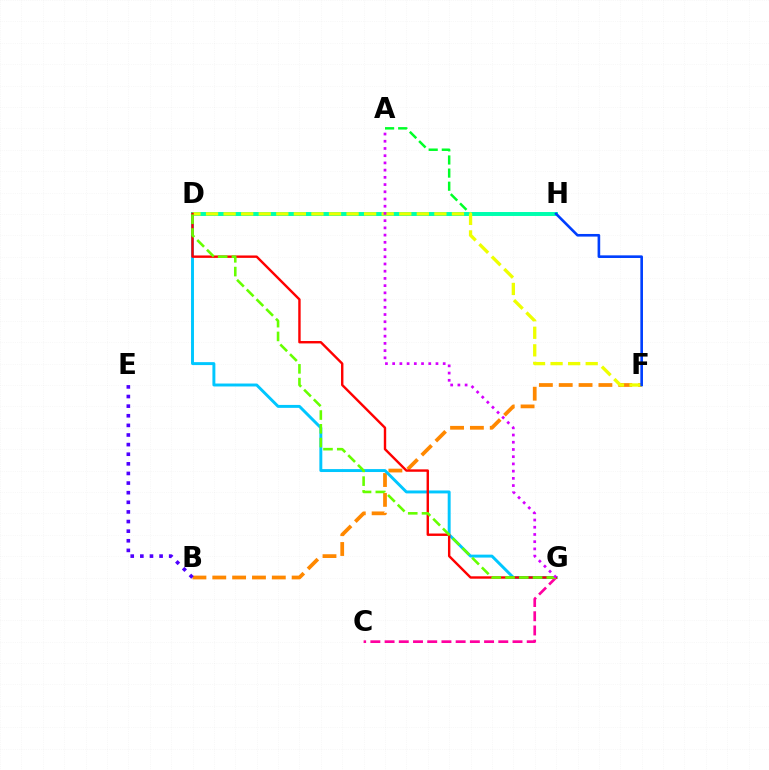{('A', 'H'): [{'color': '#00ff27', 'line_style': 'dashed', 'thickness': 1.78}], ('B', 'F'): [{'color': '#ff8800', 'line_style': 'dashed', 'thickness': 2.7}], ('D', 'G'): [{'color': '#00c7ff', 'line_style': 'solid', 'thickness': 2.11}, {'color': '#ff0000', 'line_style': 'solid', 'thickness': 1.73}, {'color': '#66ff00', 'line_style': 'dashed', 'thickness': 1.87}], ('D', 'H'): [{'color': '#00ffaf', 'line_style': 'solid', 'thickness': 2.84}], ('D', 'F'): [{'color': '#eeff00', 'line_style': 'dashed', 'thickness': 2.39}], ('C', 'G'): [{'color': '#ff00a0', 'line_style': 'dashed', 'thickness': 1.93}], ('B', 'E'): [{'color': '#4f00ff', 'line_style': 'dotted', 'thickness': 2.61}], ('F', 'H'): [{'color': '#003fff', 'line_style': 'solid', 'thickness': 1.89}], ('A', 'G'): [{'color': '#d600ff', 'line_style': 'dotted', 'thickness': 1.96}]}